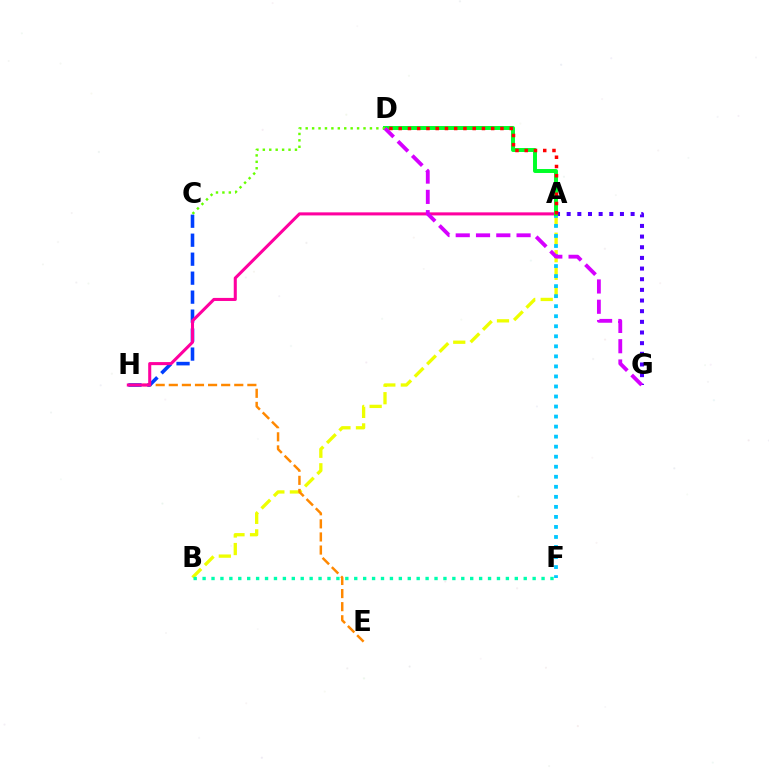{('A', 'B'): [{'color': '#eeff00', 'line_style': 'dashed', 'thickness': 2.38}], ('E', 'H'): [{'color': '#ff8800', 'line_style': 'dashed', 'thickness': 1.78}], ('C', 'H'): [{'color': '#003fff', 'line_style': 'dashed', 'thickness': 2.58}], ('A', 'G'): [{'color': '#4f00ff', 'line_style': 'dotted', 'thickness': 2.9}], ('A', 'H'): [{'color': '#ff00a0', 'line_style': 'solid', 'thickness': 2.2}], ('B', 'F'): [{'color': '#00ffaf', 'line_style': 'dotted', 'thickness': 2.42}], ('A', 'F'): [{'color': '#00c7ff', 'line_style': 'dotted', 'thickness': 2.73}], ('A', 'D'): [{'color': '#00ff27', 'line_style': 'solid', 'thickness': 2.84}, {'color': '#ff0000', 'line_style': 'dotted', 'thickness': 2.51}], ('C', 'D'): [{'color': '#66ff00', 'line_style': 'dotted', 'thickness': 1.75}], ('D', 'G'): [{'color': '#d600ff', 'line_style': 'dashed', 'thickness': 2.76}]}